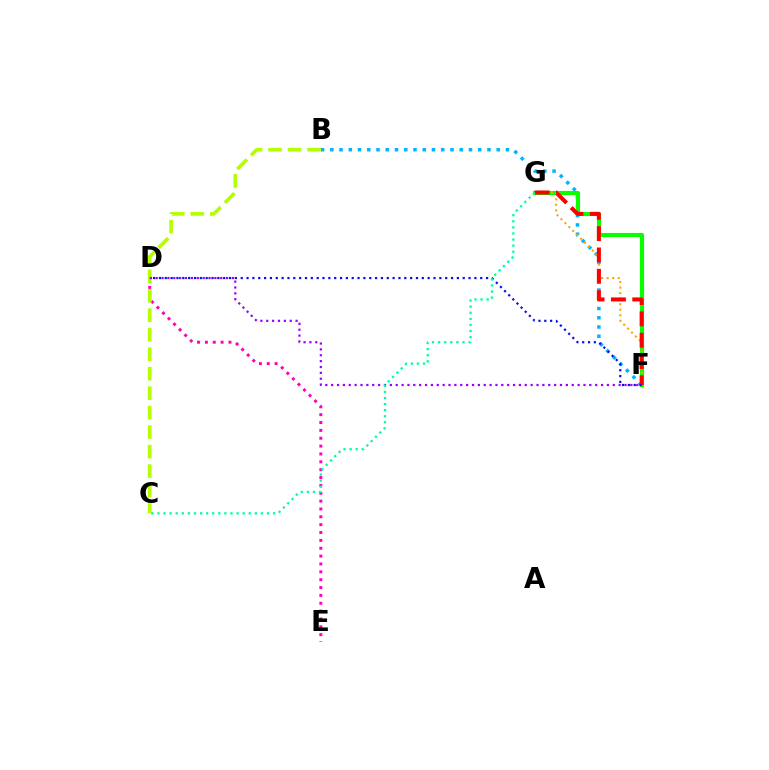{('D', 'E'): [{'color': '#ff00bd', 'line_style': 'dotted', 'thickness': 2.13}], ('B', 'F'): [{'color': '#00b5ff', 'line_style': 'dotted', 'thickness': 2.51}], ('B', 'C'): [{'color': '#b3ff00', 'line_style': 'dashed', 'thickness': 2.65}], ('F', 'G'): [{'color': '#08ff00', 'line_style': 'solid', 'thickness': 2.97}, {'color': '#ffa500', 'line_style': 'dotted', 'thickness': 1.51}, {'color': '#ff0000', 'line_style': 'dashed', 'thickness': 2.9}], ('D', 'F'): [{'color': '#9b00ff', 'line_style': 'dotted', 'thickness': 1.59}, {'color': '#0010ff', 'line_style': 'dotted', 'thickness': 1.59}], ('C', 'G'): [{'color': '#00ff9d', 'line_style': 'dotted', 'thickness': 1.65}]}